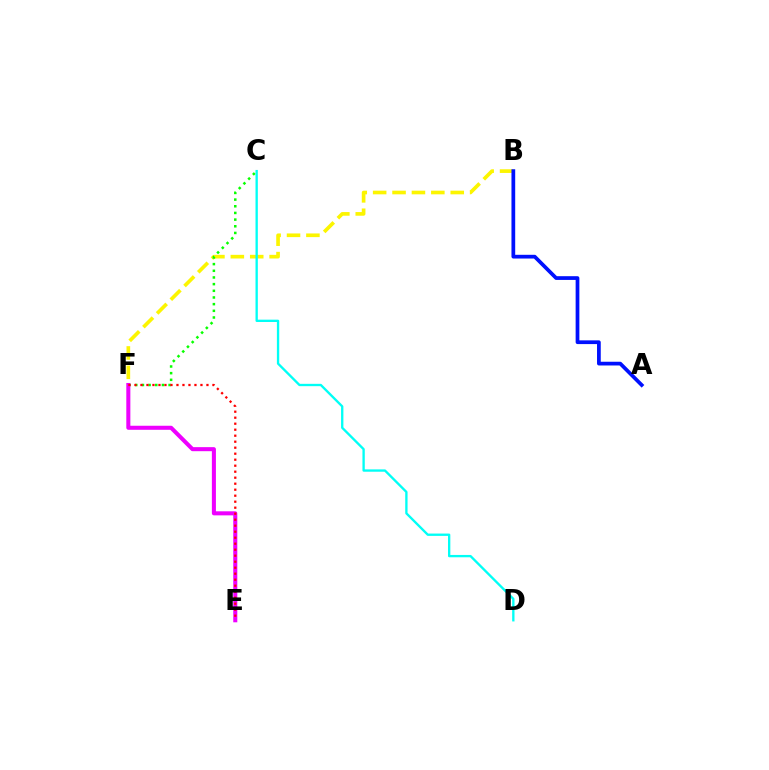{('B', 'F'): [{'color': '#fcf500', 'line_style': 'dashed', 'thickness': 2.63}], ('C', 'D'): [{'color': '#00fff6', 'line_style': 'solid', 'thickness': 1.68}], ('C', 'F'): [{'color': '#08ff00', 'line_style': 'dotted', 'thickness': 1.81}], ('E', 'F'): [{'color': '#ee00ff', 'line_style': 'solid', 'thickness': 2.91}, {'color': '#ff0000', 'line_style': 'dotted', 'thickness': 1.63}], ('A', 'B'): [{'color': '#0010ff', 'line_style': 'solid', 'thickness': 2.69}]}